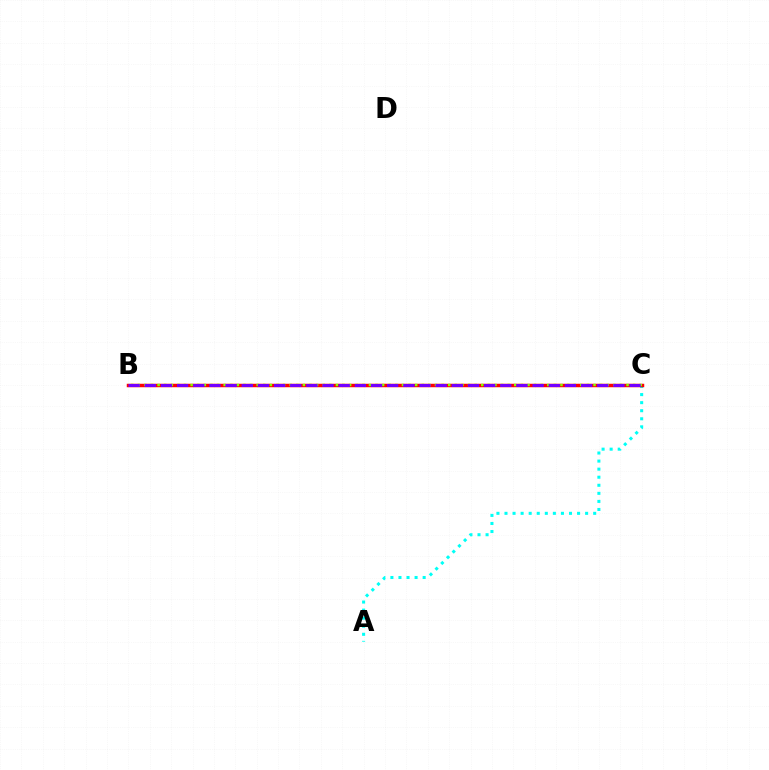{('A', 'C'): [{'color': '#00fff6', 'line_style': 'dotted', 'thickness': 2.19}], ('B', 'C'): [{'color': '#ff0000', 'line_style': 'solid', 'thickness': 2.51}, {'color': '#84ff00', 'line_style': 'dotted', 'thickness': 1.79}, {'color': '#7200ff', 'line_style': 'dashed', 'thickness': 2.2}]}